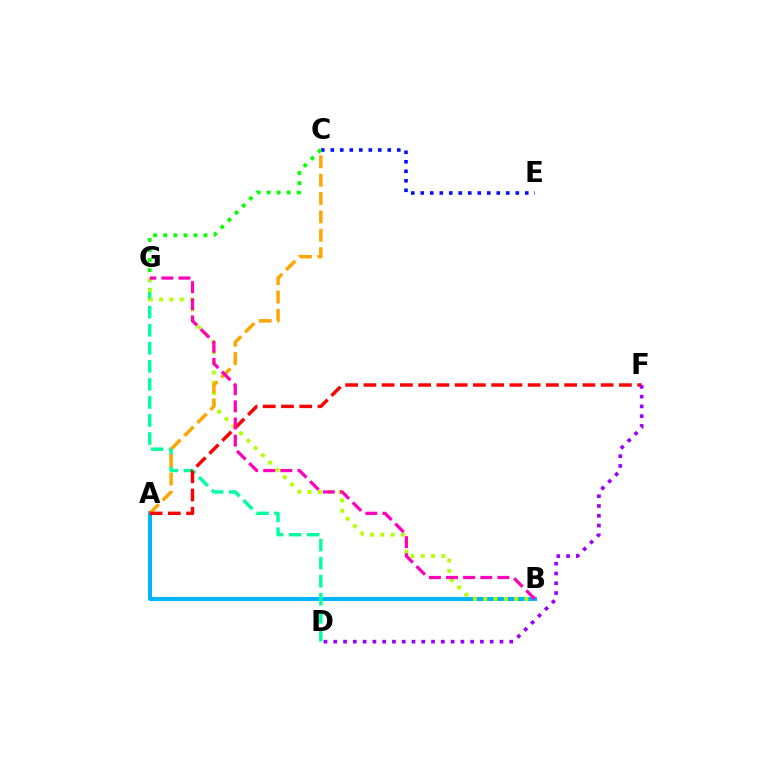{('C', 'E'): [{'color': '#0010ff', 'line_style': 'dotted', 'thickness': 2.58}], ('A', 'B'): [{'color': '#00b5ff', 'line_style': 'solid', 'thickness': 2.92}], ('D', 'G'): [{'color': '#00ff9d', 'line_style': 'dashed', 'thickness': 2.45}], ('B', 'G'): [{'color': '#b3ff00', 'line_style': 'dotted', 'thickness': 2.8}, {'color': '#ff00bd', 'line_style': 'dashed', 'thickness': 2.33}], ('C', 'G'): [{'color': '#08ff00', 'line_style': 'dotted', 'thickness': 2.74}], ('A', 'C'): [{'color': '#ffa500', 'line_style': 'dashed', 'thickness': 2.5}], ('A', 'F'): [{'color': '#ff0000', 'line_style': 'dashed', 'thickness': 2.48}], ('D', 'F'): [{'color': '#9b00ff', 'line_style': 'dotted', 'thickness': 2.66}]}